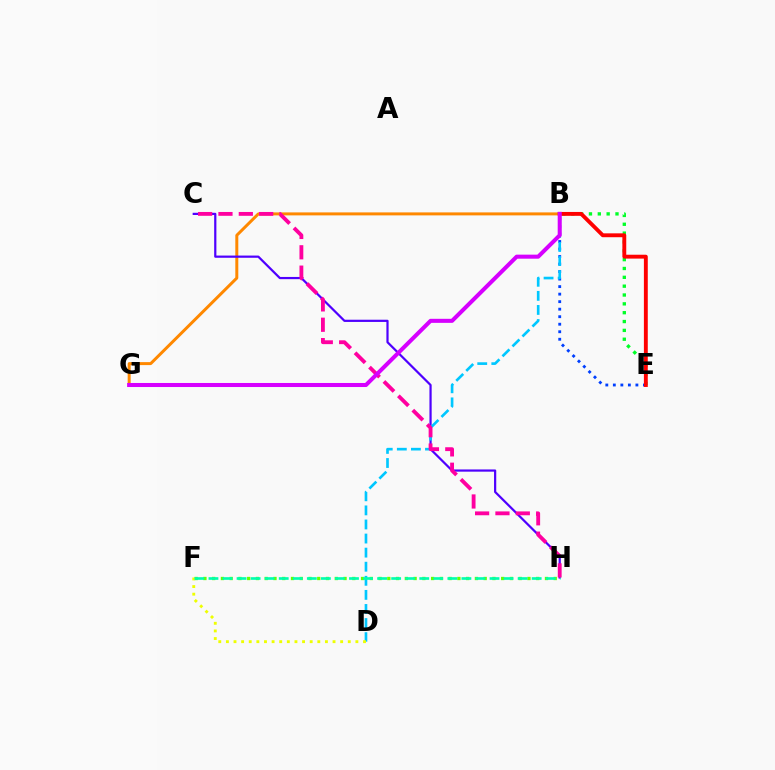{('B', 'G'): [{'color': '#ff8800', 'line_style': 'solid', 'thickness': 2.15}, {'color': '#d600ff', 'line_style': 'solid', 'thickness': 2.91}], ('C', 'H'): [{'color': '#4f00ff', 'line_style': 'solid', 'thickness': 1.59}, {'color': '#ff00a0', 'line_style': 'dashed', 'thickness': 2.76}], ('B', 'E'): [{'color': '#003fff', 'line_style': 'dotted', 'thickness': 2.04}, {'color': '#00ff27', 'line_style': 'dotted', 'thickness': 2.4}, {'color': '#ff0000', 'line_style': 'solid', 'thickness': 2.79}], ('B', 'D'): [{'color': '#00c7ff', 'line_style': 'dashed', 'thickness': 1.91}], ('F', 'H'): [{'color': '#66ff00', 'line_style': 'dotted', 'thickness': 2.38}, {'color': '#00ffaf', 'line_style': 'dashed', 'thickness': 1.91}], ('D', 'F'): [{'color': '#eeff00', 'line_style': 'dotted', 'thickness': 2.07}]}